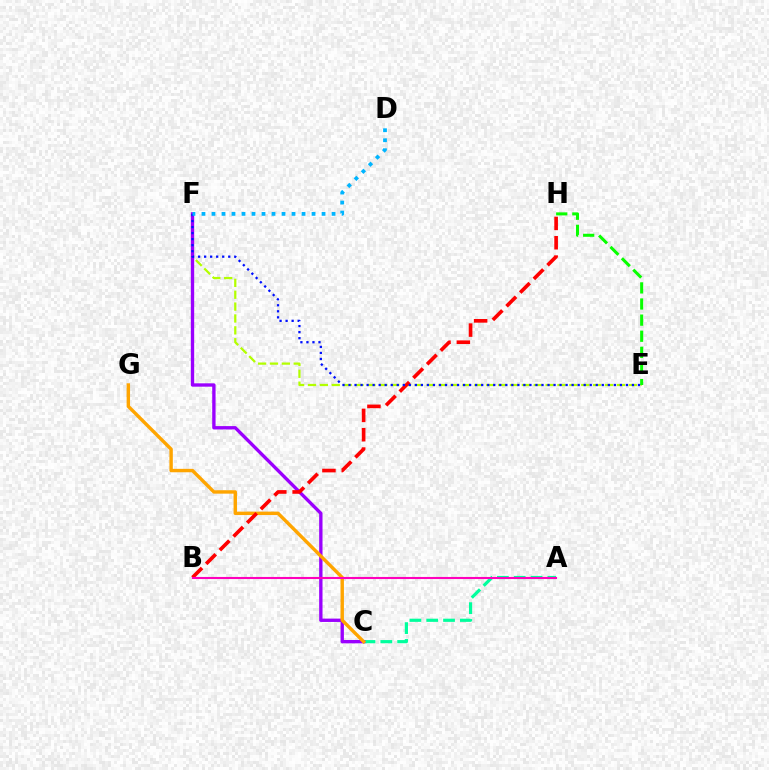{('E', 'F'): [{'color': '#b3ff00', 'line_style': 'dashed', 'thickness': 1.61}, {'color': '#0010ff', 'line_style': 'dotted', 'thickness': 1.64}], ('A', 'C'): [{'color': '#00ff9d', 'line_style': 'dashed', 'thickness': 2.29}], ('E', 'H'): [{'color': '#08ff00', 'line_style': 'dashed', 'thickness': 2.19}], ('C', 'F'): [{'color': '#9b00ff', 'line_style': 'solid', 'thickness': 2.41}], ('C', 'G'): [{'color': '#ffa500', 'line_style': 'solid', 'thickness': 2.46}], ('B', 'H'): [{'color': '#ff0000', 'line_style': 'dashed', 'thickness': 2.63}], ('D', 'F'): [{'color': '#00b5ff', 'line_style': 'dotted', 'thickness': 2.72}], ('A', 'B'): [{'color': '#ff00bd', 'line_style': 'solid', 'thickness': 1.51}]}